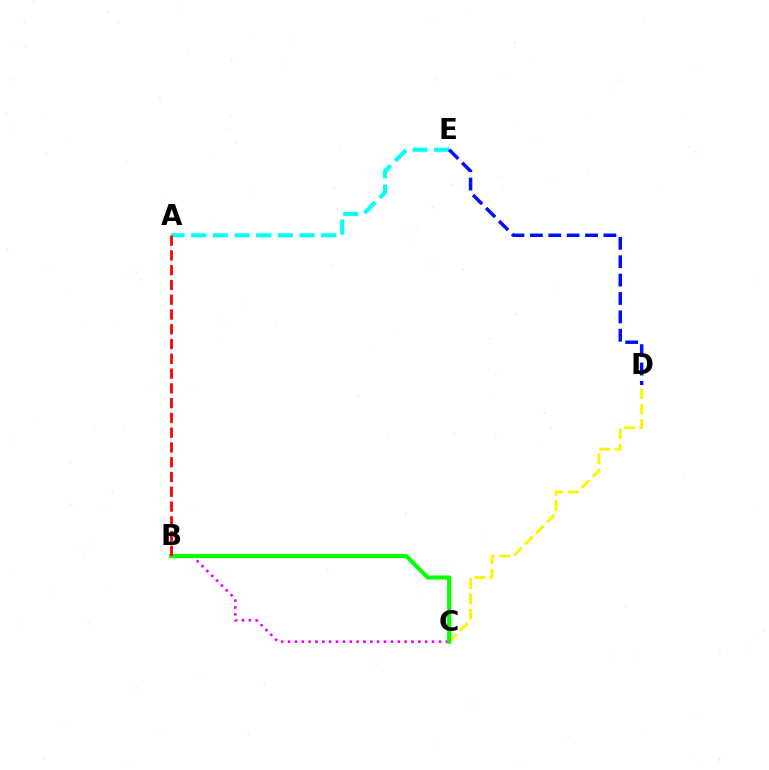{('A', 'E'): [{'color': '#00fff6', 'line_style': 'dashed', 'thickness': 2.94}], ('C', 'D'): [{'color': '#fcf500', 'line_style': 'dashed', 'thickness': 2.09}], ('B', 'C'): [{'color': '#ee00ff', 'line_style': 'dotted', 'thickness': 1.86}, {'color': '#08ff00', 'line_style': 'solid', 'thickness': 2.96}], ('A', 'B'): [{'color': '#ff0000', 'line_style': 'dashed', 'thickness': 2.01}], ('D', 'E'): [{'color': '#0010ff', 'line_style': 'dashed', 'thickness': 2.5}]}